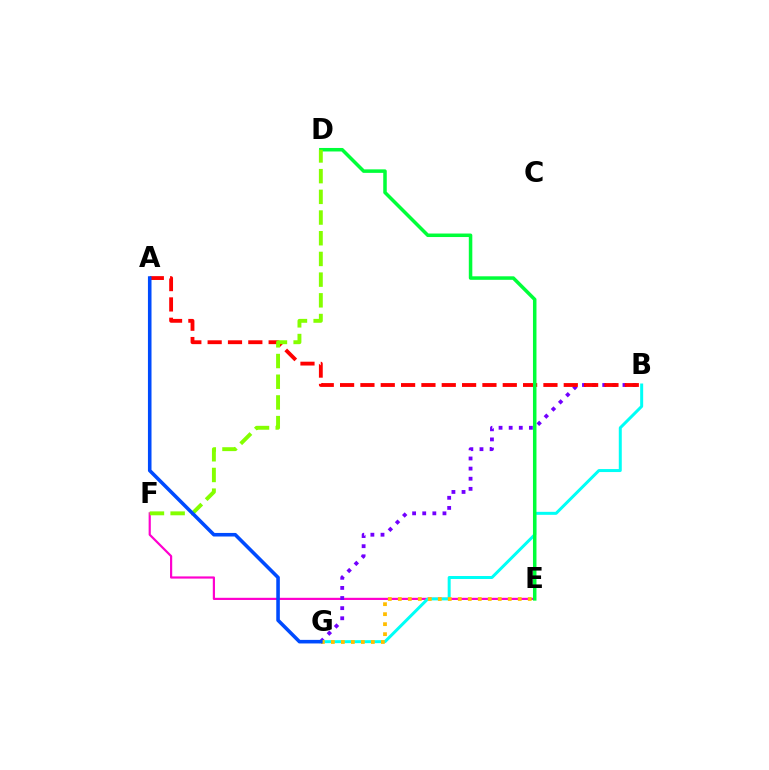{('E', 'F'): [{'color': '#ff00cf', 'line_style': 'solid', 'thickness': 1.57}], ('B', 'G'): [{'color': '#7200ff', 'line_style': 'dotted', 'thickness': 2.75}, {'color': '#00fff6', 'line_style': 'solid', 'thickness': 2.15}], ('A', 'B'): [{'color': '#ff0000', 'line_style': 'dashed', 'thickness': 2.76}], ('D', 'E'): [{'color': '#00ff39', 'line_style': 'solid', 'thickness': 2.53}], ('D', 'F'): [{'color': '#84ff00', 'line_style': 'dashed', 'thickness': 2.81}], ('E', 'G'): [{'color': '#ffbd00', 'line_style': 'dotted', 'thickness': 2.72}], ('A', 'G'): [{'color': '#004bff', 'line_style': 'solid', 'thickness': 2.57}]}